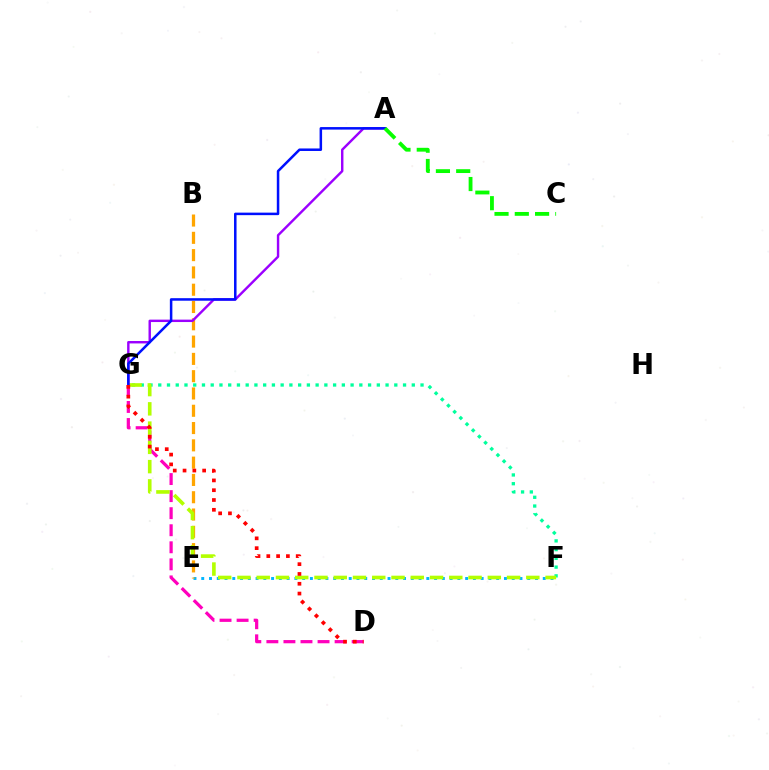{('F', 'G'): [{'color': '#00ff9d', 'line_style': 'dotted', 'thickness': 2.38}, {'color': '#b3ff00', 'line_style': 'dashed', 'thickness': 2.62}], ('D', 'G'): [{'color': '#ff00bd', 'line_style': 'dashed', 'thickness': 2.32}, {'color': '#ff0000', 'line_style': 'dotted', 'thickness': 2.66}], ('E', 'F'): [{'color': '#00b5ff', 'line_style': 'dotted', 'thickness': 2.11}], ('B', 'E'): [{'color': '#ffa500', 'line_style': 'dashed', 'thickness': 2.35}], ('A', 'G'): [{'color': '#9b00ff', 'line_style': 'solid', 'thickness': 1.74}, {'color': '#0010ff', 'line_style': 'solid', 'thickness': 1.81}], ('A', 'C'): [{'color': '#08ff00', 'line_style': 'dashed', 'thickness': 2.75}]}